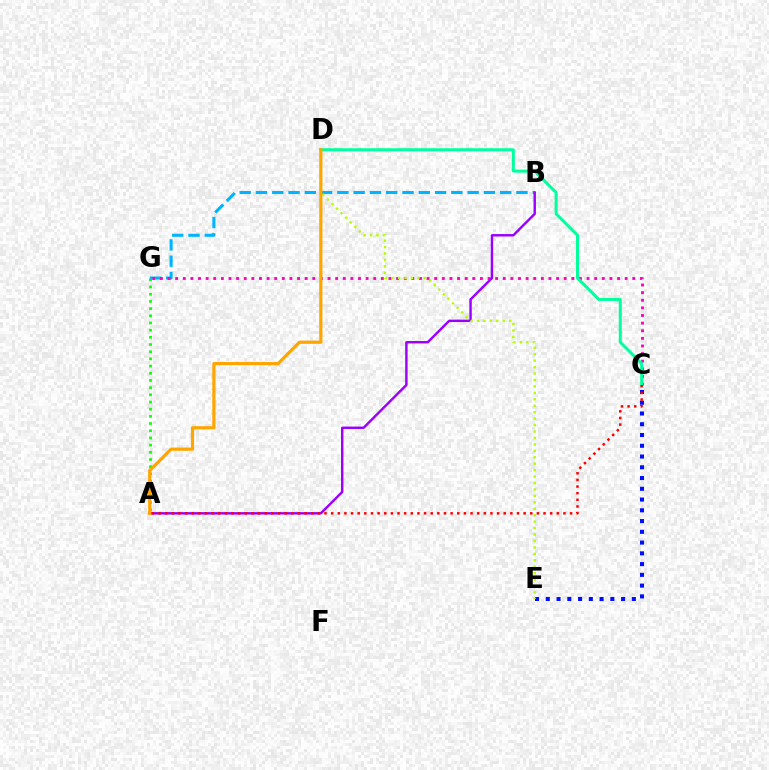{('A', 'G'): [{'color': '#08ff00', 'line_style': 'dotted', 'thickness': 1.95}], ('C', 'E'): [{'color': '#0010ff', 'line_style': 'dotted', 'thickness': 2.92}], ('B', 'G'): [{'color': '#00b5ff', 'line_style': 'dashed', 'thickness': 2.21}], ('C', 'G'): [{'color': '#ff00bd', 'line_style': 'dotted', 'thickness': 2.07}], ('C', 'D'): [{'color': '#00ff9d', 'line_style': 'solid', 'thickness': 2.15}], ('A', 'B'): [{'color': '#9b00ff', 'line_style': 'solid', 'thickness': 1.74}], ('D', 'E'): [{'color': '#b3ff00', 'line_style': 'dotted', 'thickness': 1.75}], ('A', 'C'): [{'color': '#ff0000', 'line_style': 'dotted', 'thickness': 1.8}], ('A', 'D'): [{'color': '#ffa500', 'line_style': 'solid', 'thickness': 2.29}]}